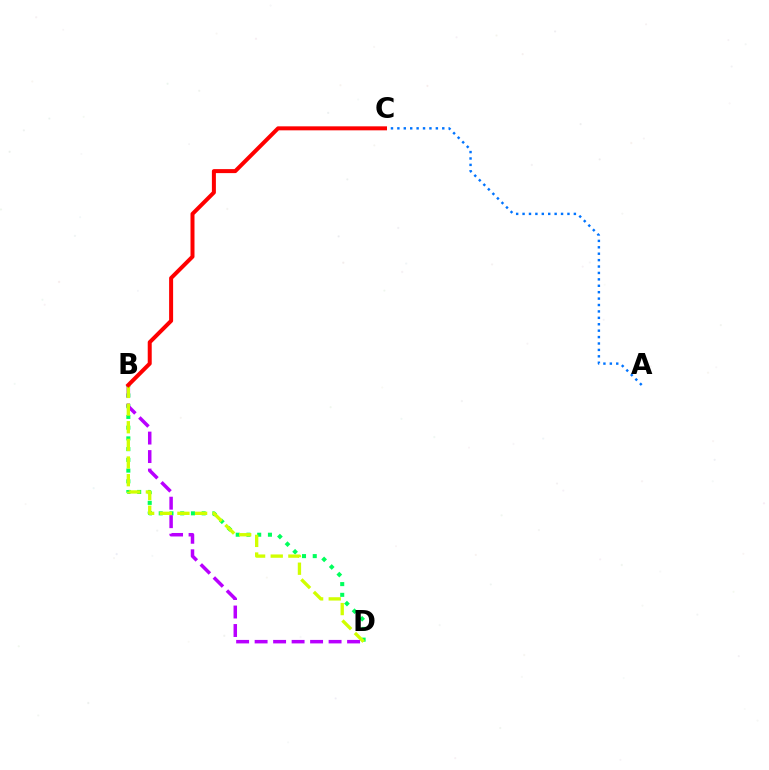{('B', 'D'): [{'color': '#00ff5c', 'line_style': 'dotted', 'thickness': 2.92}, {'color': '#b900ff', 'line_style': 'dashed', 'thickness': 2.51}, {'color': '#d1ff00', 'line_style': 'dashed', 'thickness': 2.4}], ('A', 'C'): [{'color': '#0074ff', 'line_style': 'dotted', 'thickness': 1.74}], ('B', 'C'): [{'color': '#ff0000', 'line_style': 'solid', 'thickness': 2.88}]}